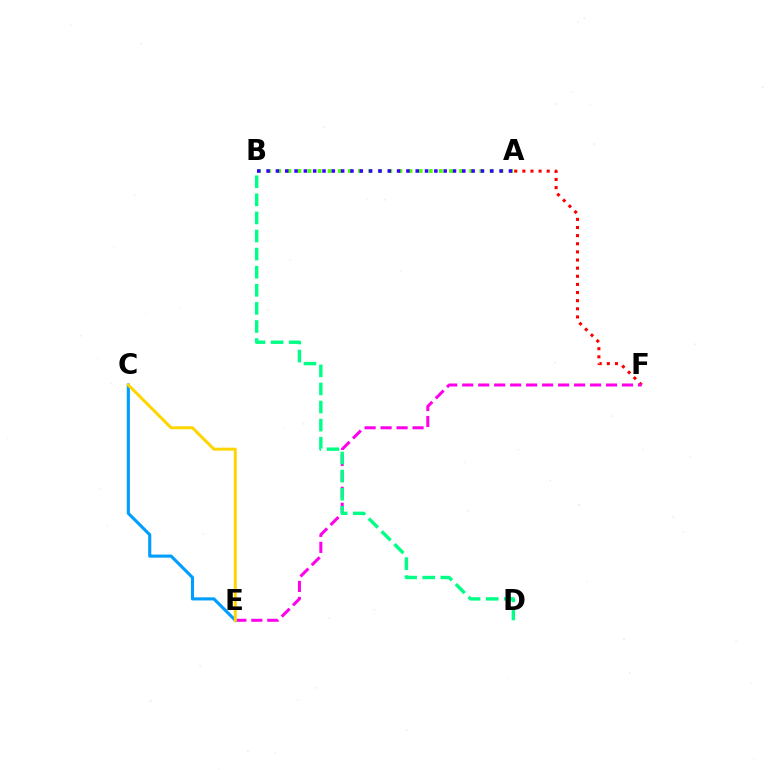{('A', 'B'): [{'color': '#4fff00', 'line_style': 'dotted', 'thickness': 2.75}, {'color': '#3700ff', 'line_style': 'dotted', 'thickness': 2.53}], ('A', 'F'): [{'color': '#ff0000', 'line_style': 'dotted', 'thickness': 2.21}], ('E', 'F'): [{'color': '#ff00ed', 'line_style': 'dashed', 'thickness': 2.17}], ('B', 'D'): [{'color': '#00ff86', 'line_style': 'dashed', 'thickness': 2.46}], ('C', 'E'): [{'color': '#009eff', 'line_style': 'solid', 'thickness': 2.24}, {'color': '#ffd500', 'line_style': 'solid', 'thickness': 2.15}]}